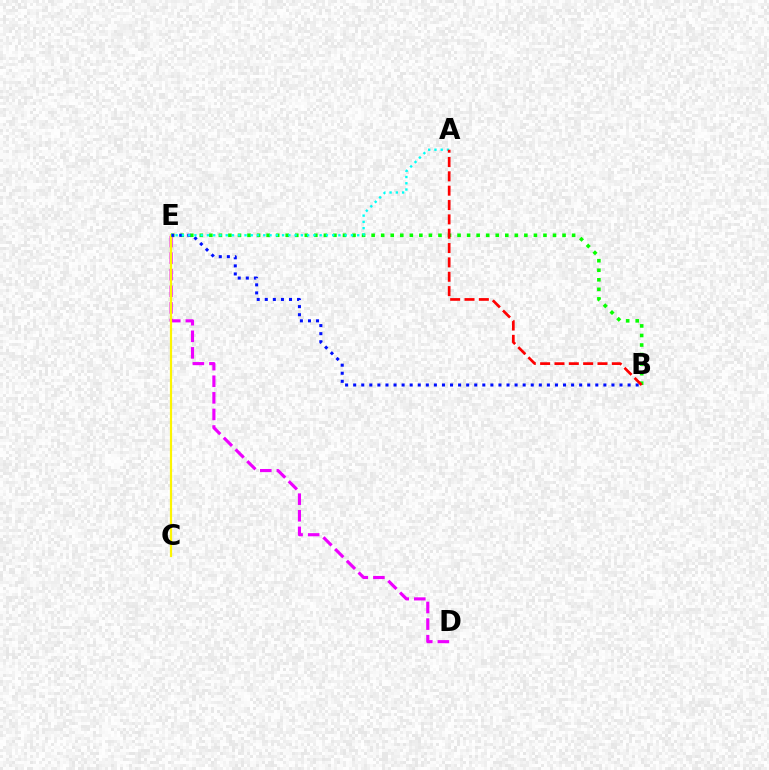{('B', 'E'): [{'color': '#08ff00', 'line_style': 'dotted', 'thickness': 2.59}, {'color': '#0010ff', 'line_style': 'dotted', 'thickness': 2.19}], ('D', 'E'): [{'color': '#ee00ff', 'line_style': 'dashed', 'thickness': 2.25}], ('C', 'E'): [{'color': '#fcf500', 'line_style': 'solid', 'thickness': 1.58}], ('A', 'E'): [{'color': '#00fff6', 'line_style': 'dotted', 'thickness': 1.7}], ('A', 'B'): [{'color': '#ff0000', 'line_style': 'dashed', 'thickness': 1.95}]}